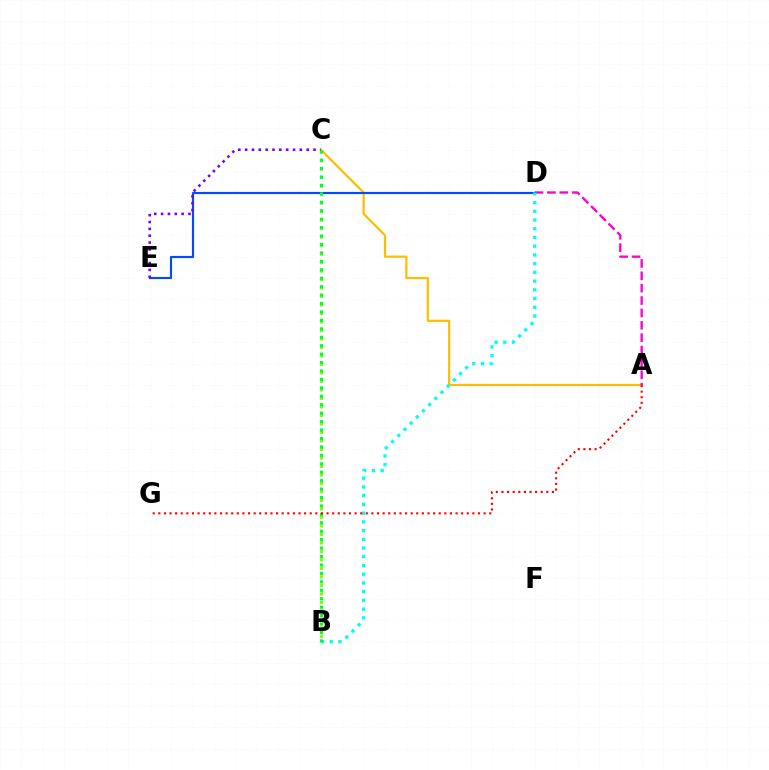{('A', 'C'): [{'color': '#ffbd00', 'line_style': 'solid', 'thickness': 1.59}], ('B', 'C'): [{'color': '#84ff00', 'line_style': 'dotted', 'thickness': 2.31}, {'color': '#00ff39', 'line_style': 'dotted', 'thickness': 2.29}], ('A', 'D'): [{'color': '#ff00cf', 'line_style': 'dashed', 'thickness': 1.68}], ('D', 'E'): [{'color': '#004bff', 'line_style': 'solid', 'thickness': 1.56}], ('B', 'D'): [{'color': '#00fff6', 'line_style': 'dotted', 'thickness': 2.37}], ('C', 'E'): [{'color': '#7200ff', 'line_style': 'dotted', 'thickness': 1.86}], ('A', 'G'): [{'color': '#ff0000', 'line_style': 'dotted', 'thickness': 1.52}]}